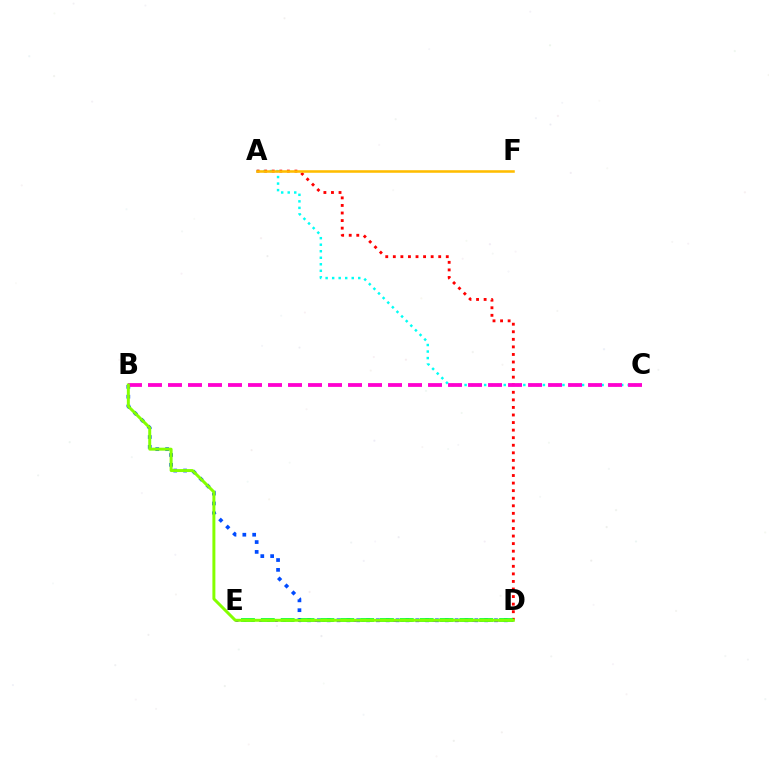{('A', 'C'): [{'color': '#00fff6', 'line_style': 'dotted', 'thickness': 1.77}], ('B', 'D'): [{'color': '#004bff', 'line_style': 'dotted', 'thickness': 2.67}, {'color': '#84ff00', 'line_style': 'solid', 'thickness': 2.14}], ('A', 'D'): [{'color': '#ff0000', 'line_style': 'dotted', 'thickness': 2.06}], ('D', 'E'): [{'color': '#7200ff', 'line_style': 'dotted', 'thickness': 2.14}, {'color': '#00ff39', 'line_style': 'dashed', 'thickness': 2.7}], ('B', 'C'): [{'color': '#ff00cf', 'line_style': 'dashed', 'thickness': 2.72}], ('A', 'F'): [{'color': '#ffbd00', 'line_style': 'solid', 'thickness': 1.84}]}